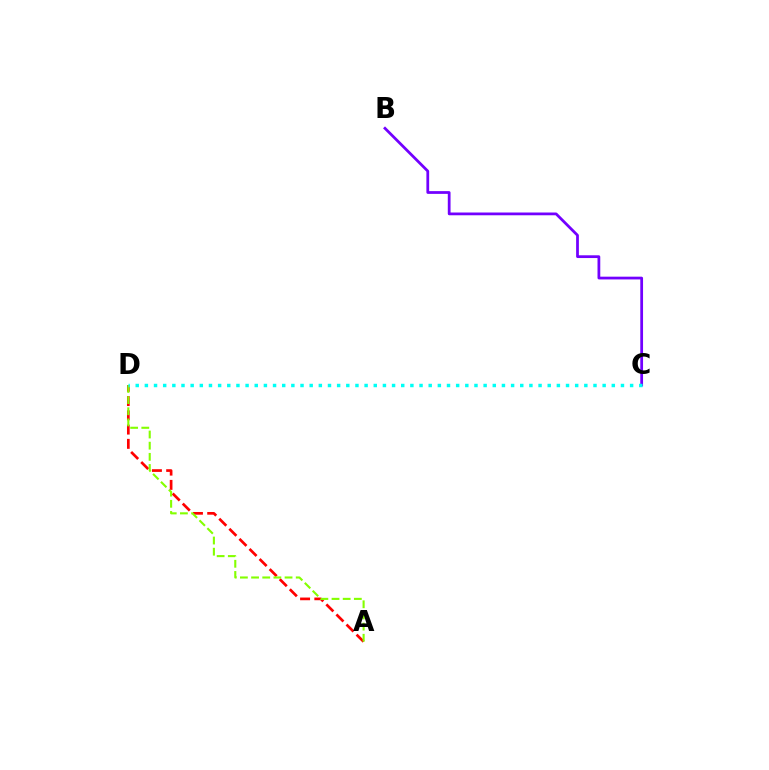{('B', 'C'): [{'color': '#7200ff', 'line_style': 'solid', 'thickness': 1.99}], ('A', 'D'): [{'color': '#ff0000', 'line_style': 'dashed', 'thickness': 1.94}, {'color': '#84ff00', 'line_style': 'dashed', 'thickness': 1.52}], ('C', 'D'): [{'color': '#00fff6', 'line_style': 'dotted', 'thickness': 2.49}]}